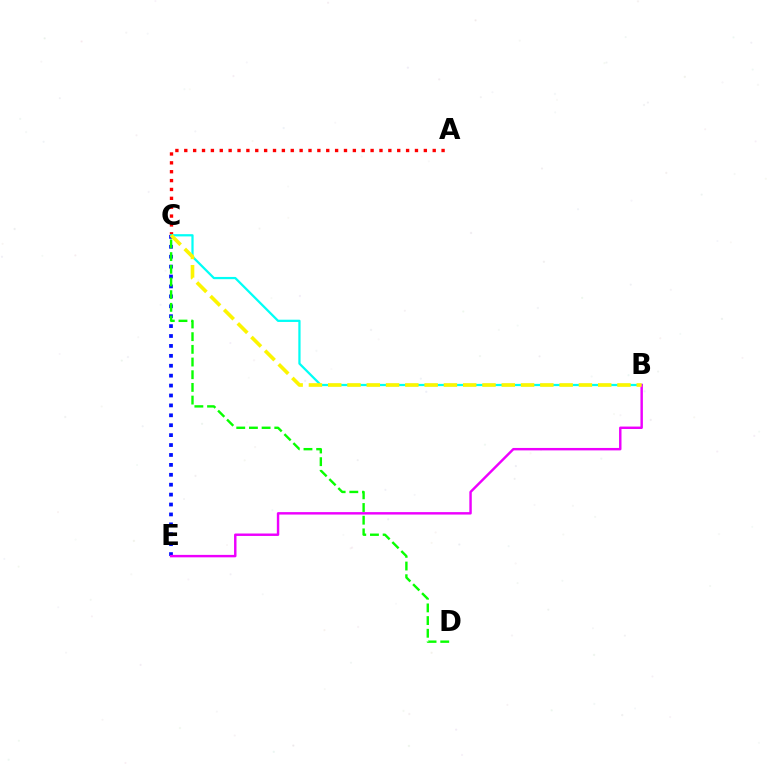{('C', 'E'): [{'color': '#0010ff', 'line_style': 'dotted', 'thickness': 2.69}], ('C', 'D'): [{'color': '#08ff00', 'line_style': 'dashed', 'thickness': 1.72}], ('A', 'C'): [{'color': '#ff0000', 'line_style': 'dotted', 'thickness': 2.41}], ('B', 'C'): [{'color': '#00fff6', 'line_style': 'solid', 'thickness': 1.62}, {'color': '#fcf500', 'line_style': 'dashed', 'thickness': 2.62}], ('B', 'E'): [{'color': '#ee00ff', 'line_style': 'solid', 'thickness': 1.76}]}